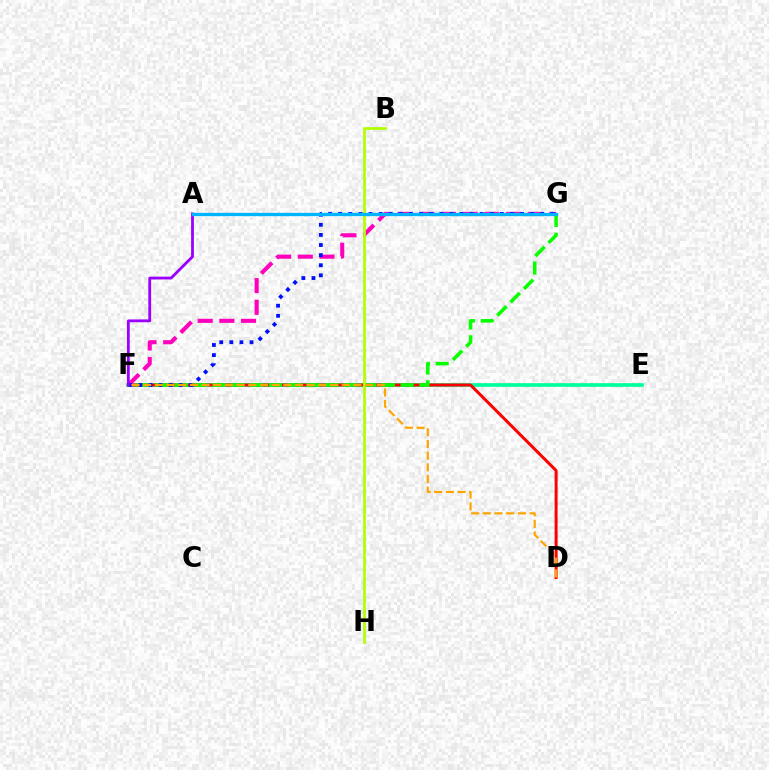{('E', 'F'): [{'color': '#00ff9d', 'line_style': 'solid', 'thickness': 2.65}], ('D', 'F'): [{'color': '#ff0000', 'line_style': 'solid', 'thickness': 2.15}, {'color': '#ffa500', 'line_style': 'dashed', 'thickness': 1.59}], ('F', 'G'): [{'color': '#08ff00', 'line_style': 'dashed', 'thickness': 2.56}, {'color': '#ff00bd', 'line_style': 'dashed', 'thickness': 2.94}, {'color': '#0010ff', 'line_style': 'dotted', 'thickness': 2.75}], ('B', 'H'): [{'color': '#b3ff00', 'line_style': 'solid', 'thickness': 1.97}], ('A', 'F'): [{'color': '#9b00ff', 'line_style': 'solid', 'thickness': 2.02}], ('A', 'G'): [{'color': '#00b5ff', 'line_style': 'solid', 'thickness': 2.38}]}